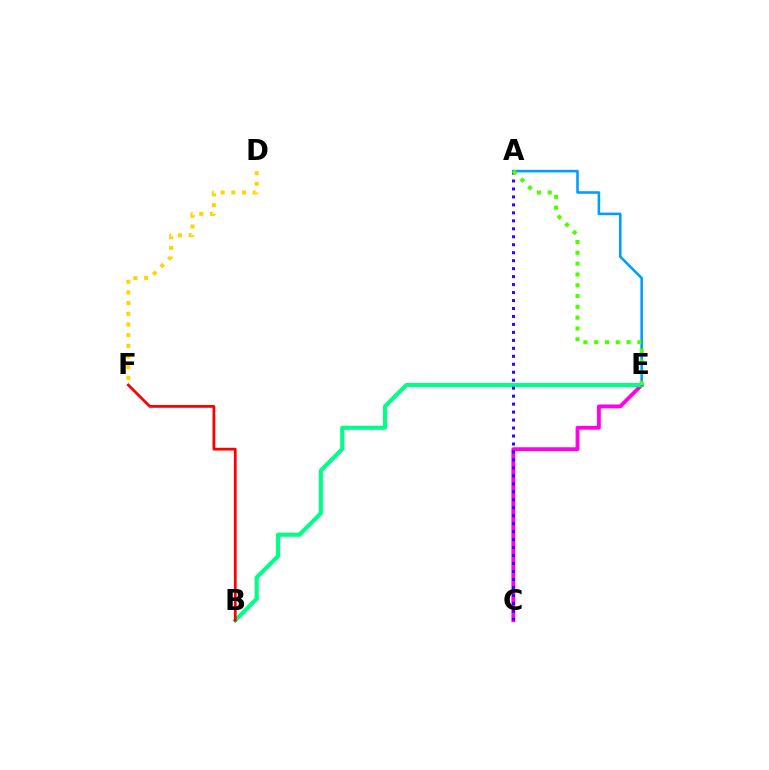{('C', 'E'): [{'color': '#ff00ed', 'line_style': 'solid', 'thickness': 2.75}], ('B', 'E'): [{'color': '#00ff86', 'line_style': 'solid', 'thickness': 2.95}], ('A', 'C'): [{'color': '#3700ff', 'line_style': 'dotted', 'thickness': 2.17}], ('D', 'F'): [{'color': '#ffd500', 'line_style': 'dotted', 'thickness': 2.9}], ('A', 'E'): [{'color': '#009eff', 'line_style': 'solid', 'thickness': 1.85}, {'color': '#4fff00', 'line_style': 'dotted', 'thickness': 2.93}], ('B', 'F'): [{'color': '#ff0000', 'line_style': 'solid', 'thickness': 2.0}]}